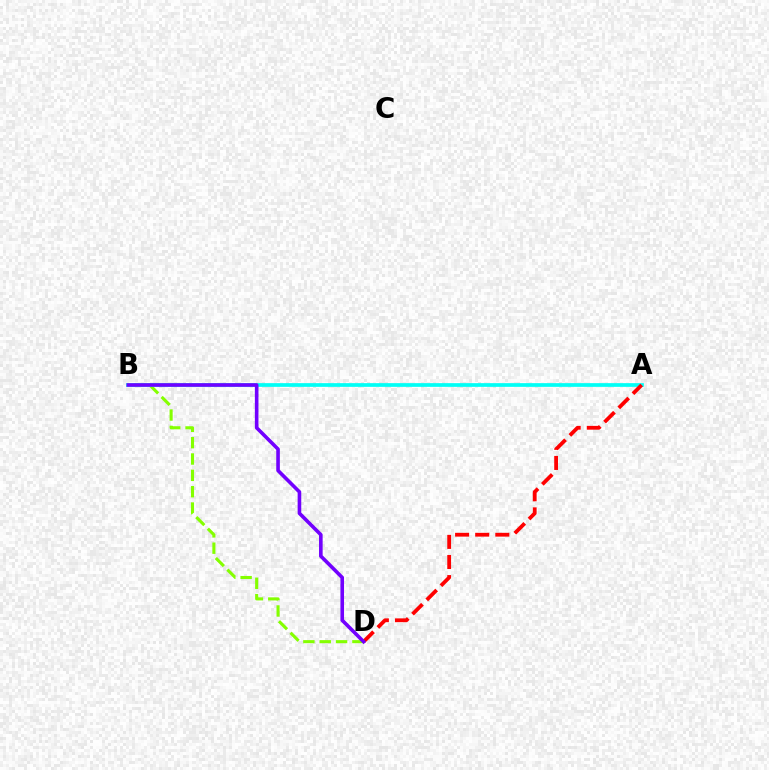{('B', 'D'): [{'color': '#84ff00', 'line_style': 'dashed', 'thickness': 2.22}, {'color': '#7200ff', 'line_style': 'solid', 'thickness': 2.6}], ('A', 'B'): [{'color': '#00fff6', 'line_style': 'solid', 'thickness': 2.66}], ('A', 'D'): [{'color': '#ff0000', 'line_style': 'dashed', 'thickness': 2.73}]}